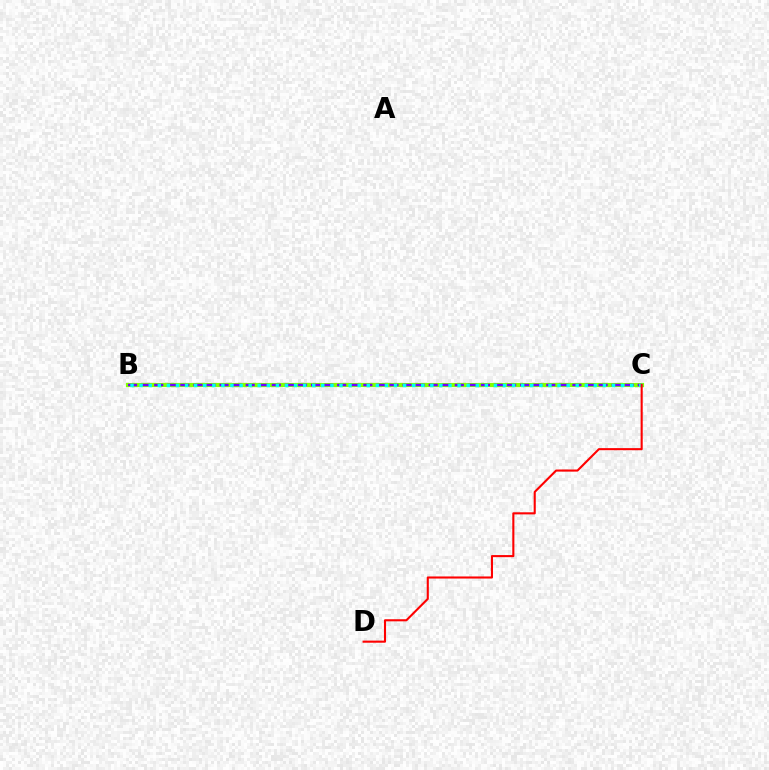{('B', 'C'): [{'color': '#84ff00', 'line_style': 'solid', 'thickness': 3.0}, {'color': '#7200ff', 'line_style': 'dashed', 'thickness': 1.78}, {'color': '#00fff6', 'line_style': 'dotted', 'thickness': 2.47}], ('C', 'D'): [{'color': '#ff0000', 'line_style': 'solid', 'thickness': 1.51}]}